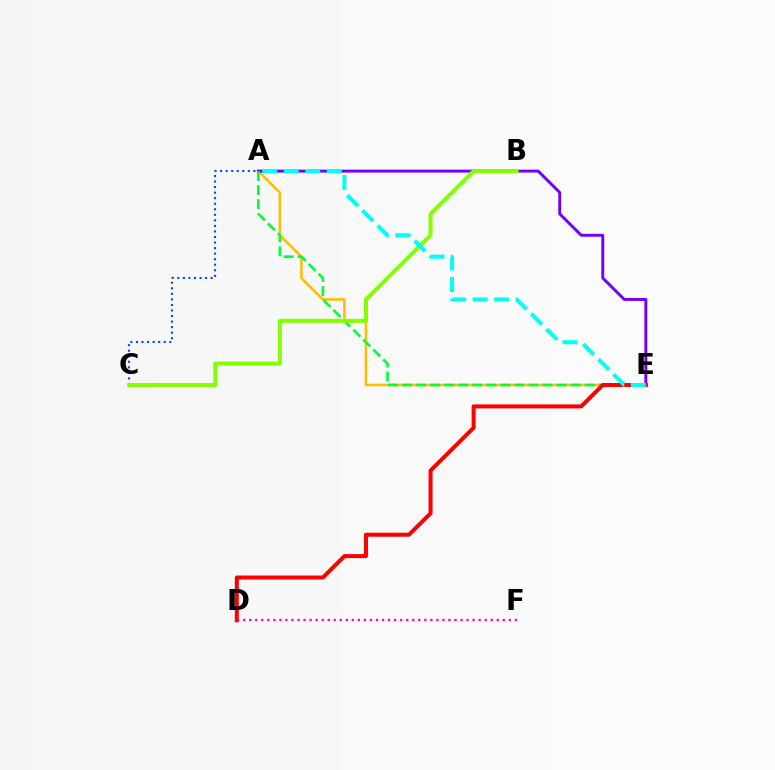{('A', 'E'): [{'color': '#ffbd00', 'line_style': 'solid', 'thickness': 1.84}, {'color': '#7200ff', 'line_style': 'solid', 'thickness': 2.11}, {'color': '#00ff39', 'line_style': 'dashed', 'thickness': 1.91}, {'color': '#00fff6', 'line_style': 'dashed', 'thickness': 2.92}], ('A', 'C'): [{'color': '#004bff', 'line_style': 'dotted', 'thickness': 1.51}], ('D', 'E'): [{'color': '#ff0000', 'line_style': 'solid', 'thickness': 2.89}], ('B', 'C'): [{'color': '#84ff00', 'line_style': 'solid', 'thickness': 2.88}], ('D', 'F'): [{'color': '#ff00cf', 'line_style': 'dotted', 'thickness': 1.64}]}